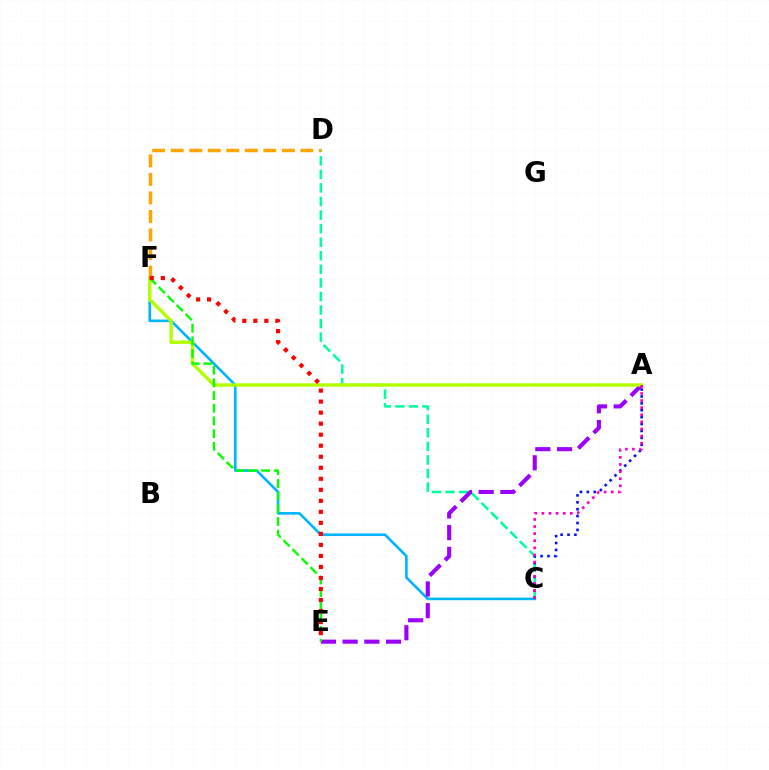{('C', 'D'): [{'color': '#00ff9d', 'line_style': 'dashed', 'thickness': 1.84}], ('C', 'F'): [{'color': '#00b5ff', 'line_style': 'solid', 'thickness': 1.88}], ('A', 'C'): [{'color': '#0010ff', 'line_style': 'dotted', 'thickness': 1.88}, {'color': '#ff00bd', 'line_style': 'dotted', 'thickness': 1.93}], ('A', 'E'): [{'color': '#9b00ff', 'line_style': 'dashed', 'thickness': 2.95}], ('A', 'F'): [{'color': '#b3ff00', 'line_style': 'solid', 'thickness': 2.47}], ('D', 'F'): [{'color': '#ffa500', 'line_style': 'dashed', 'thickness': 2.52}], ('E', 'F'): [{'color': '#08ff00', 'line_style': 'dashed', 'thickness': 1.72}, {'color': '#ff0000', 'line_style': 'dotted', 'thickness': 2.99}]}